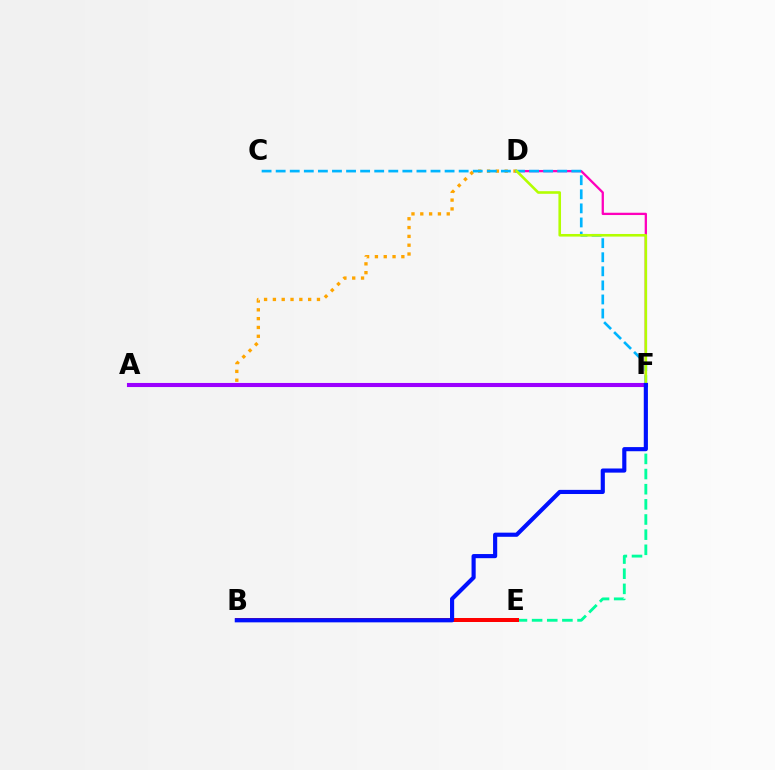{('A', 'D'): [{'color': '#ffa500', 'line_style': 'dotted', 'thickness': 2.4}], ('E', 'F'): [{'color': '#00ff9d', 'line_style': 'dashed', 'thickness': 2.06}], ('D', 'F'): [{'color': '#ff00bd', 'line_style': 'solid', 'thickness': 1.65}, {'color': '#b3ff00', 'line_style': 'solid', 'thickness': 1.87}], ('C', 'F'): [{'color': '#00b5ff', 'line_style': 'dashed', 'thickness': 1.91}], ('A', 'F'): [{'color': '#08ff00', 'line_style': 'dotted', 'thickness': 1.66}, {'color': '#9b00ff', 'line_style': 'solid', 'thickness': 2.94}], ('B', 'E'): [{'color': '#ff0000', 'line_style': 'solid', 'thickness': 2.88}], ('B', 'F'): [{'color': '#0010ff', 'line_style': 'solid', 'thickness': 2.98}]}